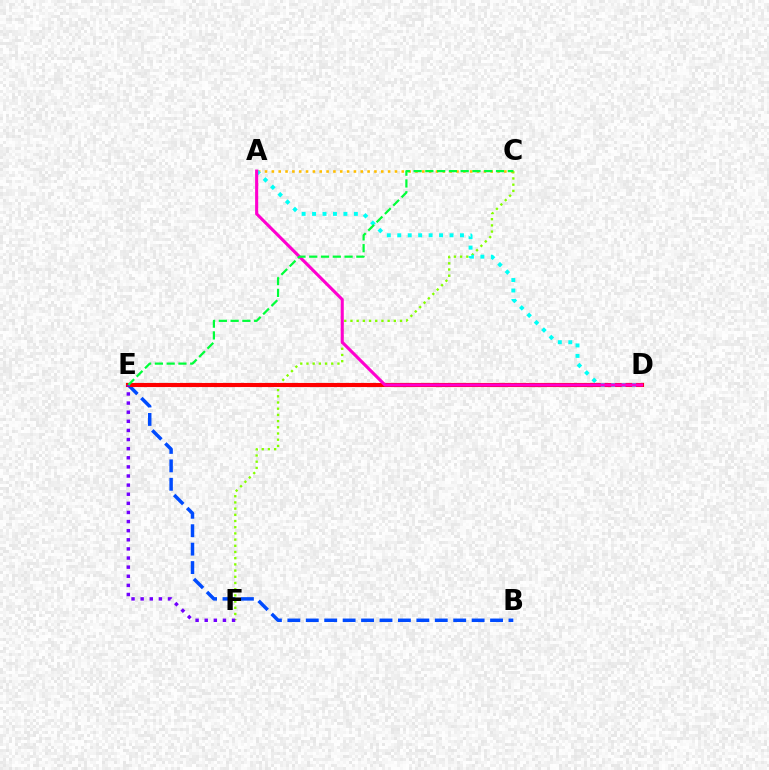{('C', 'F'): [{'color': '#84ff00', 'line_style': 'dotted', 'thickness': 1.68}], ('B', 'E'): [{'color': '#004bff', 'line_style': 'dashed', 'thickness': 2.5}], ('D', 'E'): [{'color': '#ff0000', 'line_style': 'solid', 'thickness': 2.96}], ('E', 'F'): [{'color': '#7200ff', 'line_style': 'dotted', 'thickness': 2.48}], ('A', 'C'): [{'color': '#ffbd00', 'line_style': 'dotted', 'thickness': 1.86}], ('A', 'D'): [{'color': '#00fff6', 'line_style': 'dotted', 'thickness': 2.84}, {'color': '#ff00cf', 'line_style': 'solid', 'thickness': 2.24}], ('C', 'E'): [{'color': '#00ff39', 'line_style': 'dashed', 'thickness': 1.6}]}